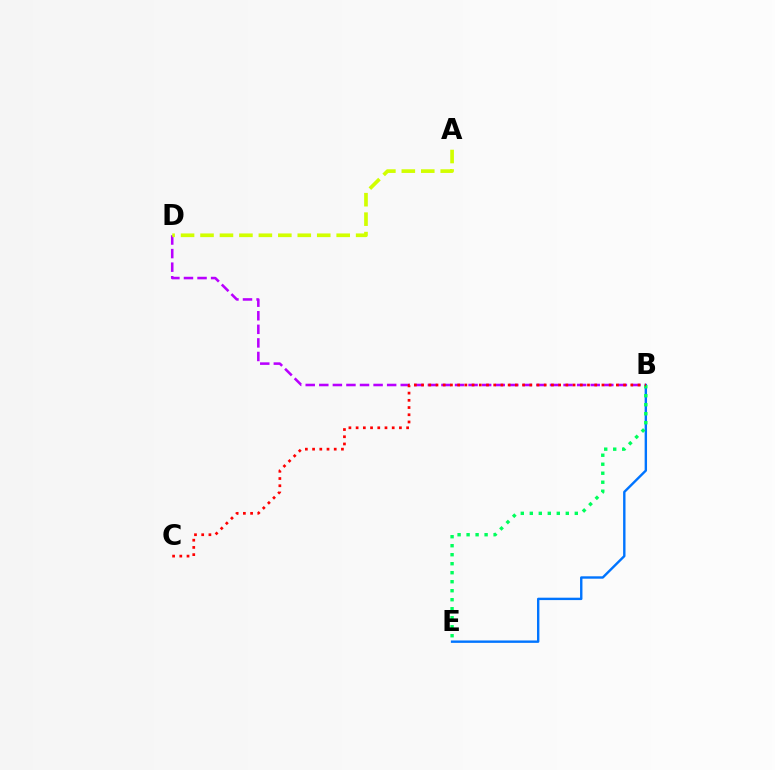{('B', 'E'): [{'color': '#0074ff', 'line_style': 'solid', 'thickness': 1.73}, {'color': '#00ff5c', 'line_style': 'dotted', 'thickness': 2.45}], ('B', 'D'): [{'color': '#b900ff', 'line_style': 'dashed', 'thickness': 1.84}], ('A', 'D'): [{'color': '#d1ff00', 'line_style': 'dashed', 'thickness': 2.64}], ('B', 'C'): [{'color': '#ff0000', 'line_style': 'dotted', 'thickness': 1.96}]}